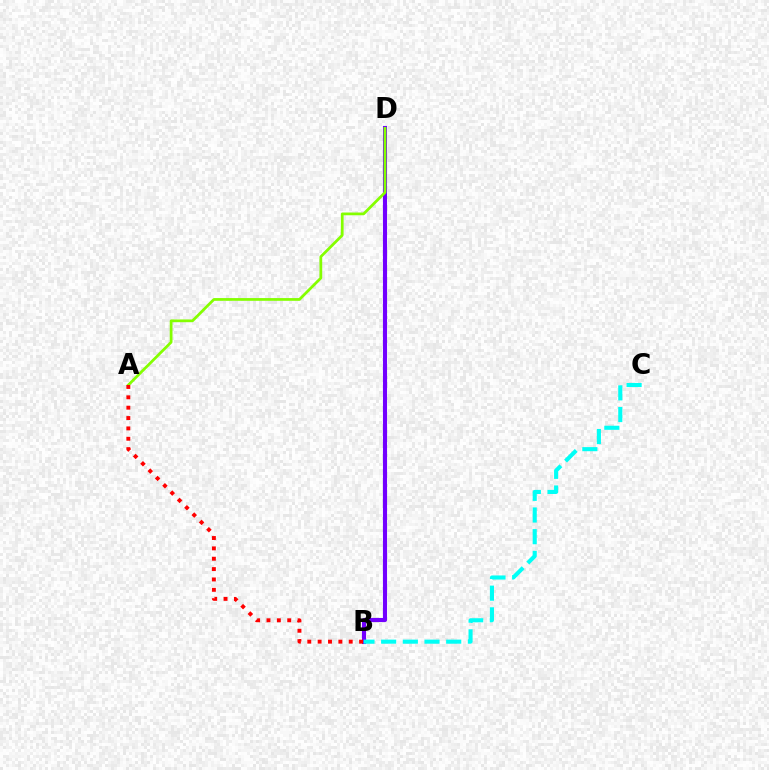{('B', 'D'): [{'color': '#7200ff', 'line_style': 'solid', 'thickness': 2.95}], ('B', 'C'): [{'color': '#00fff6', 'line_style': 'dashed', 'thickness': 2.95}], ('A', 'D'): [{'color': '#84ff00', 'line_style': 'solid', 'thickness': 1.98}], ('A', 'B'): [{'color': '#ff0000', 'line_style': 'dotted', 'thickness': 2.82}]}